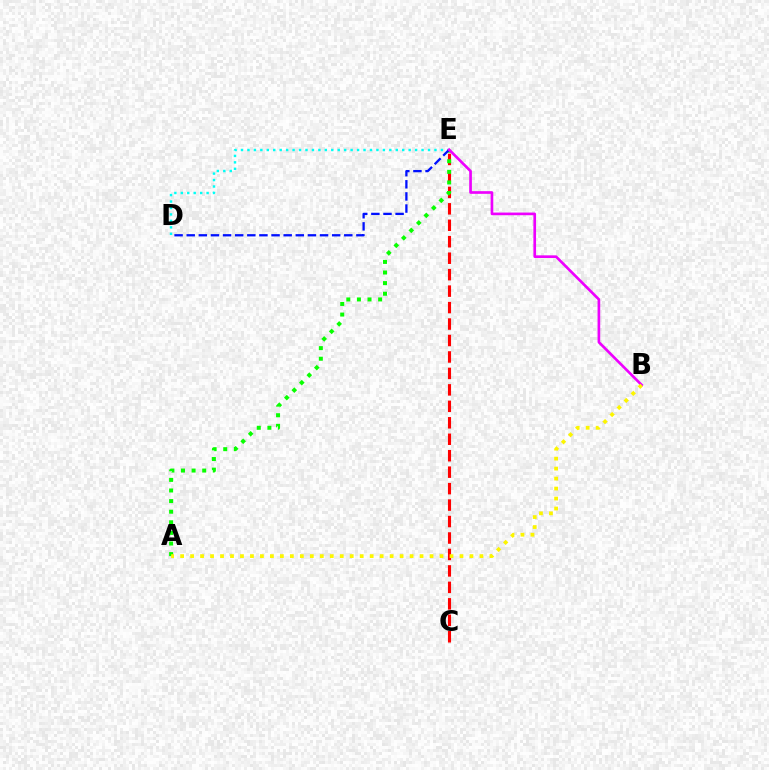{('C', 'E'): [{'color': '#ff0000', 'line_style': 'dashed', 'thickness': 2.24}], ('A', 'E'): [{'color': '#08ff00', 'line_style': 'dotted', 'thickness': 2.88}], ('D', 'E'): [{'color': '#00fff6', 'line_style': 'dotted', 'thickness': 1.75}, {'color': '#0010ff', 'line_style': 'dashed', 'thickness': 1.65}], ('B', 'E'): [{'color': '#ee00ff', 'line_style': 'solid', 'thickness': 1.92}], ('A', 'B'): [{'color': '#fcf500', 'line_style': 'dotted', 'thickness': 2.71}]}